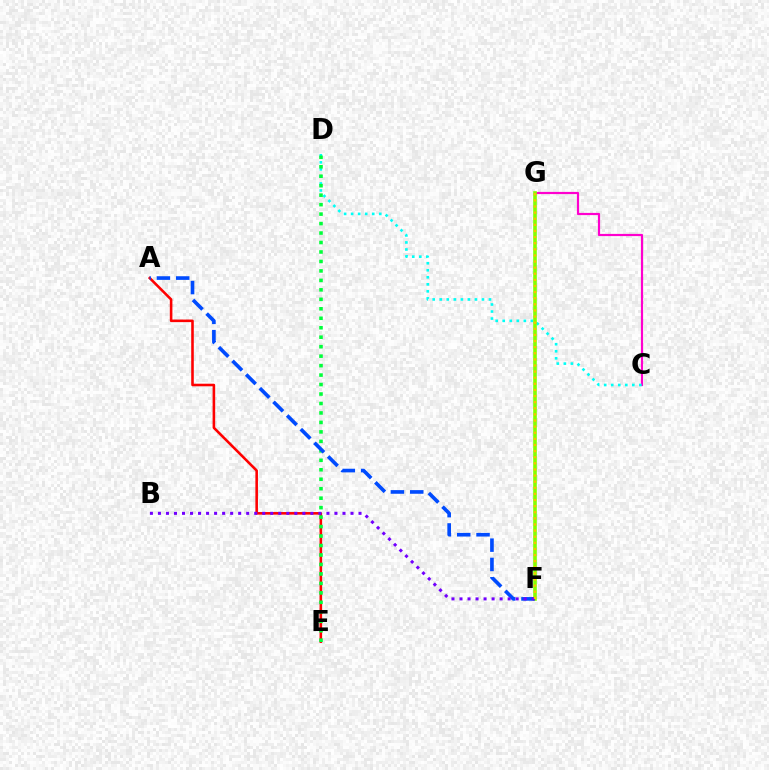{('A', 'E'): [{'color': '#ff0000', 'line_style': 'solid', 'thickness': 1.86}], ('C', 'G'): [{'color': '#ff00cf', 'line_style': 'solid', 'thickness': 1.58}], ('C', 'D'): [{'color': '#00fff6', 'line_style': 'dotted', 'thickness': 1.91}], ('D', 'E'): [{'color': '#00ff39', 'line_style': 'dotted', 'thickness': 2.57}], ('F', 'G'): [{'color': '#84ff00', 'line_style': 'solid', 'thickness': 2.6}, {'color': '#ffbd00', 'line_style': 'dotted', 'thickness': 1.66}], ('A', 'F'): [{'color': '#004bff', 'line_style': 'dashed', 'thickness': 2.62}], ('B', 'F'): [{'color': '#7200ff', 'line_style': 'dotted', 'thickness': 2.18}]}